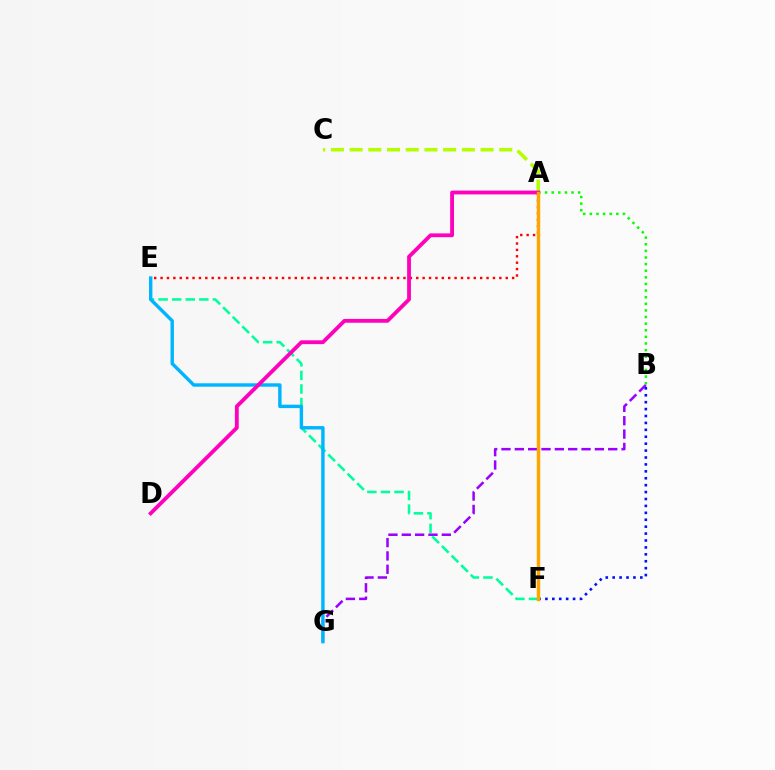{('A', 'B'): [{'color': '#08ff00', 'line_style': 'dotted', 'thickness': 1.8}], ('B', 'G'): [{'color': '#9b00ff', 'line_style': 'dashed', 'thickness': 1.81}], ('E', 'F'): [{'color': '#00ff9d', 'line_style': 'dashed', 'thickness': 1.84}], ('A', 'E'): [{'color': '#ff0000', 'line_style': 'dotted', 'thickness': 1.74}], ('A', 'C'): [{'color': '#b3ff00', 'line_style': 'dashed', 'thickness': 2.54}], ('E', 'G'): [{'color': '#00b5ff', 'line_style': 'solid', 'thickness': 2.46}], ('A', 'D'): [{'color': '#ff00bd', 'line_style': 'solid', 'thickness': 2.75}], ('B', 'F'): [{'color': '#0010ff', 'line_style': 'dotted', 'thickness': 1.88}], ('A', 'F'): [{'color': '#ffa500', 'line_style': 'solid', 'thickness': 2.47}]}